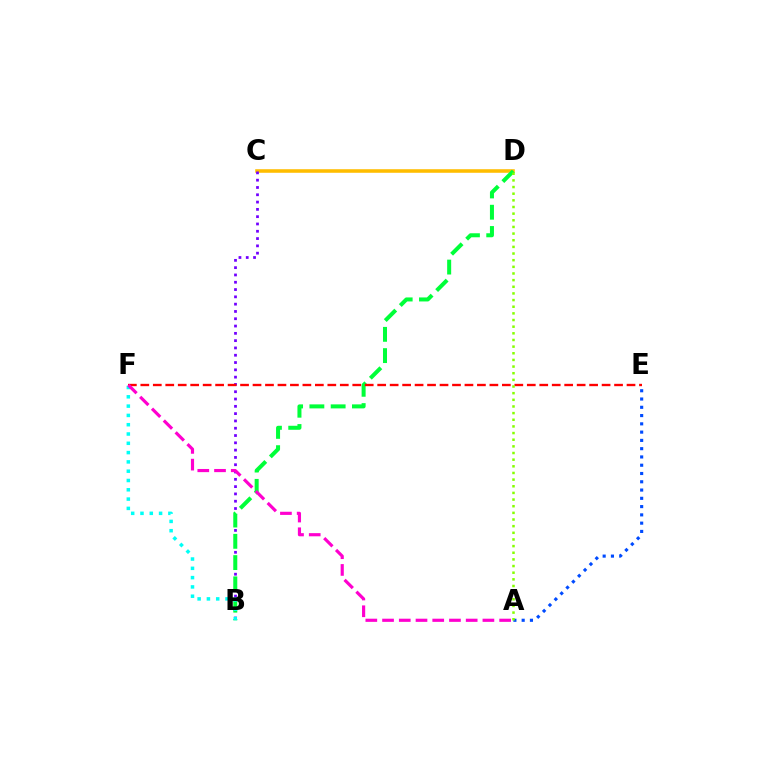{('C', 'D'): [{'color': '#ffbd00', 'line_style': 'solid', 'thickness': 2.57}], ('B', 'C'): [{'color': '#7200ff', 'line_style': 'dotted', 'thickness': 1.98}], ('B', 'D'): [{'color': '#00ff39', 'line_style': 'dashed', 'thickness': 2.89}], ('B', 'F'): [{'color': '#00fff6', 'line_style': 'dotted', 'thickness': 2.53}], ('E', 'F'): [{'color': '#ff0000', 'line_style': 'dashed', 'thickness': 1.69}], ('A', 'E'): [{'color': '#004bff', 'line_style': 'dotted', 'thickness': 2.25}], ('A', 'D'): [{'color': '#84ff00', 'line_style': 'dotted', 'thickness': 1.81}], ('A', 'F'): [{'color': '#ff00cf', 'line_style': 'dashed', 'thickness': 2.27}]}